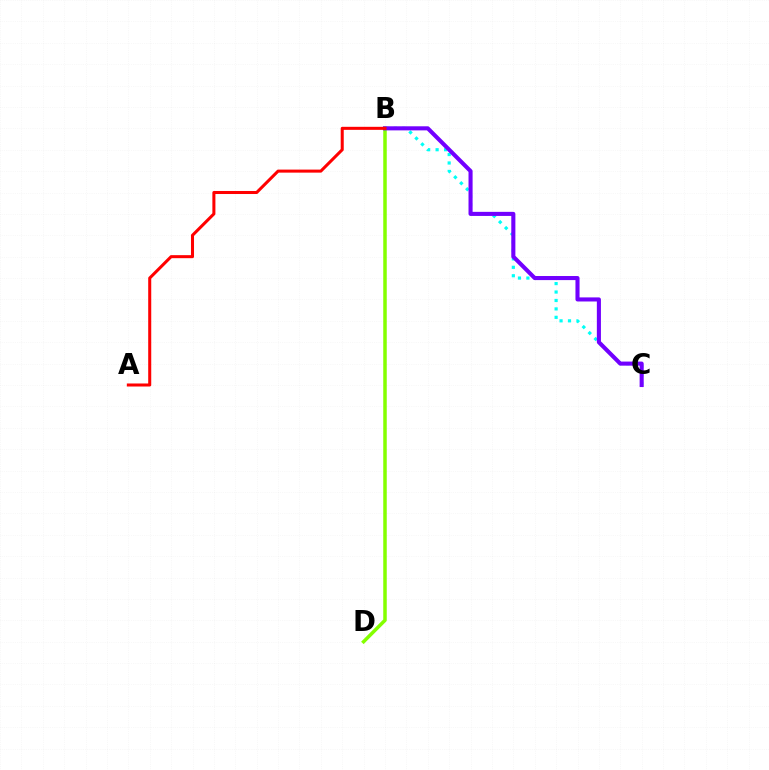{('B', 'D'): [{'color': '#84ff00', 'line_style': 'solid', 'thickness': 2.53}], ('B', 'C'): [{'color': '#00fff6', 'line_style': 'dotted', 'thickness': 2.29}, {'color': '#7200ff', 'line_style': 'solid', 'thickness': 2.94}], ('A', 'B'): [{'color': '#ff0000', 'line_style': 'solid', 'thickness': 2.18}]}